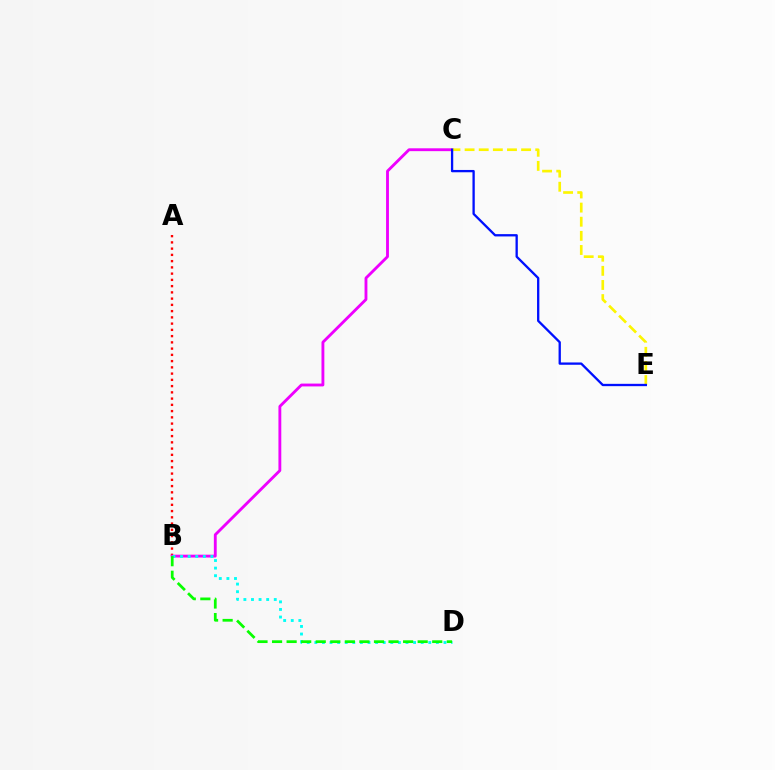{('A', 'B'): [{'color': '#ff0000', 'line_style': 'dotted', 'thickness': 1.7}], ('B', 'C'): [{'color': '#ee00ff', 'line_style': 'solid', 'thickness': 2.05}], ('B', 'D'): [{'color': '#00fff6', 'line_style': 'dotted', 'thickness': 2.06}, {'color': '#08ff00', 'line_style': 'dashed', 'thickness': 1.98}], ('C', 'E'): [{'color': '#fcf500', 'line_style': 'dashed', 'thickness': 1.92}, {'color': '#0010ff', 'line_style': 'solid', 'thickness': 1.66}]}